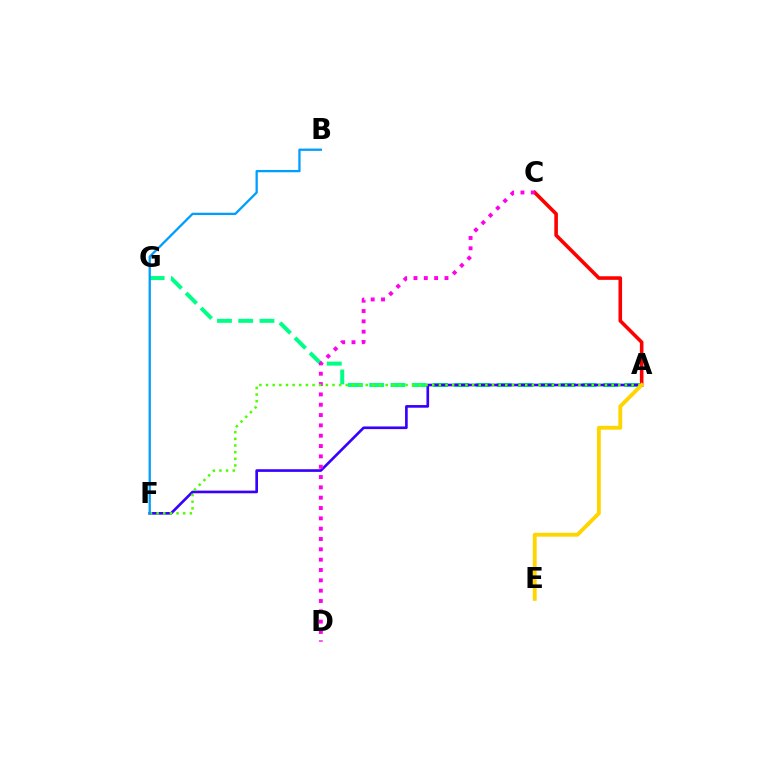{('A', 'G'): [{'color': '#00ff86', 'line_style': 'dashed', 'thickness': 2.89}], ('A', 'C'): [{'color': '#ff0000', 'line_style': 'solid', 'thickness': 2.58}], ('A', 'F'): [{'color': '#3700ff', 'line_style': 'solid', 'thickness': 1.91}, {'color': '#4fff00', 'line_style': 'dotted', 'thickness': 1.81}], ('C', 'D'): [{'color': '#ff00ed', 'line_style': 'dotted', 'thickness': 2.81}], ('B', 'F'): [{'color': '#009eff', 'line_style': 'solid', 'thickness': 1.65}], ('A', 'E'): [{'color': '#ffd500', 'line_style': 'solid', 'thickness': 2.78}]}